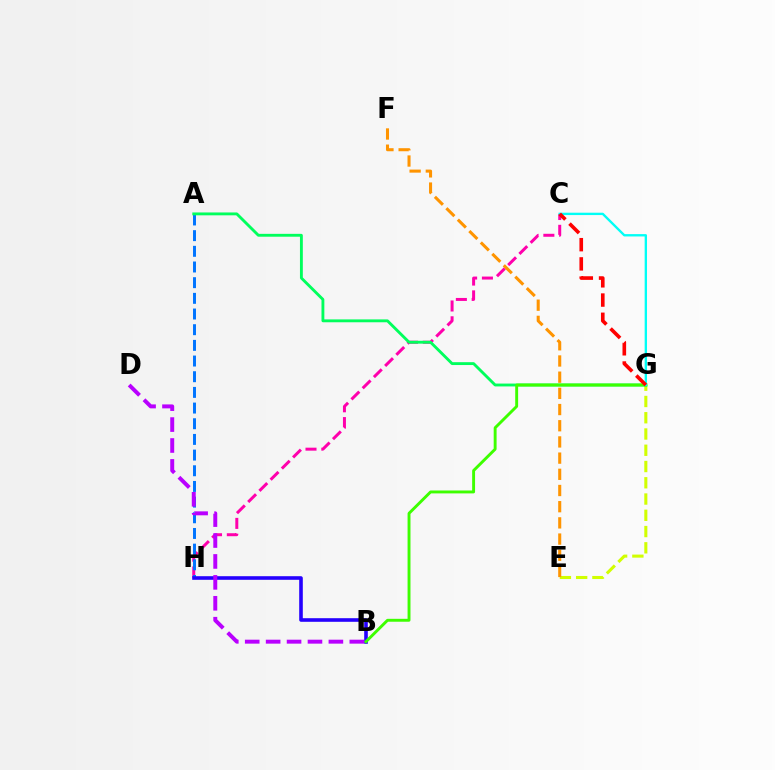{('C', 'H'): [{'color': '#ff00ac', 'line_style': 'dashed', 'thickness': 2.15}], ('A', 'H'): [{'color': '#0074ff', 'line_style': 'dashed', 'thickness': 2.13}], ('E', 'G'): [{'color': '#d1ff00', 'line_style': 'dashed', 'thickness': 2.21}], ('B', 'H'): [{'color': '#2500ff', 'line_style': 'solid', 'thickness': 2.59}], ('A', 'G'): [{'color': '#00ff5c', 'line_style': 'solid', 'thickness': 2.06}], ('B', 'G'): [{'color': '#3dff00', 'line_style': 'solid', 'thickness': 2.09}], ('C', 'G'): [{'color': '#00fff6', 'line_style': 'solid', 'thickness': 1.7}, {'color': '#ff0000', 'line_style': 'dashed', 'thickness': 2.61}], ('B', 'D'): [{'color': '#b900ff', 'line_style': 'dashed', 'thickness': 2.84}], ('E', 'F'): [{'color': '#ff9400', 'line_style': 'dashed', 'thickness': 2.2}]}